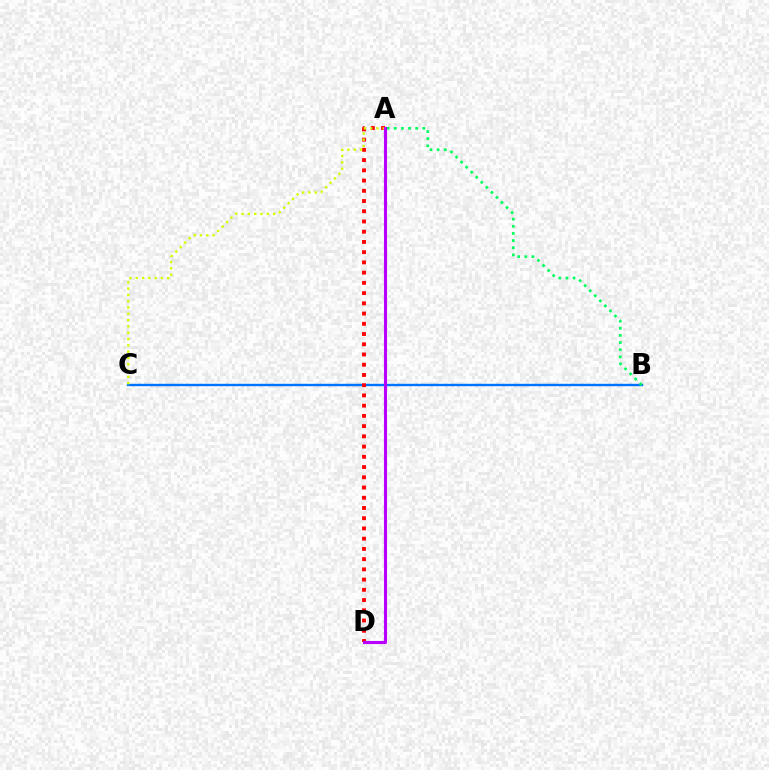{('B', 'C'): [{'color': '#0074ff', 'line_style': 'solid', 'thickness': 1.73}], ('A', 'D'): [{'color': '#ff0000', 'line_style': 'dotted', 'thickness': 2.78}, {'color': '#b900ff', 'line_style': 'solid', 'thickness': 2.23}], ('A', 'B'): [{'color': '#00ff5c', 'line_style': 'dotted', 'thickness': 1.94}], ('A', 'C'): [{'color': '#d1ff00', 'line_style': 'dotted', 'thickness': 1.71}]}